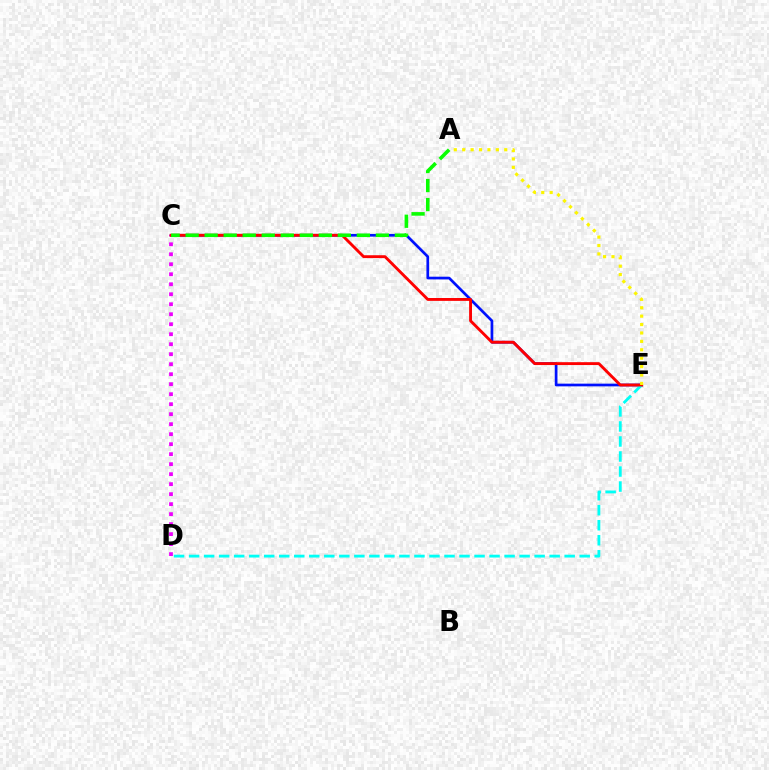{('C', 'E'): [{'color': '#0010ff', 'line_style': 'solid', 'thickness': 1.95}, {'color': '#ff0000', 'line_style': 'solid', 'thickness': 2.07}], ('C', 'D'): [{'color': '#ee00ff', 'line_style': 'dotted', 'thickness': 2.72}], ('D', 'E'): [{'color': '#00fff6', 'line_style': 'dashed', 'thickness': 2.04}], ('A', 'C'): [{'color': '#08ff00', 'line_style': 'dashed', 'thickness': 2.58}], ('A', 'E'): [{'color': '#fcf500', 'line_style': 'dotted', 'thickness': 2.28}]}